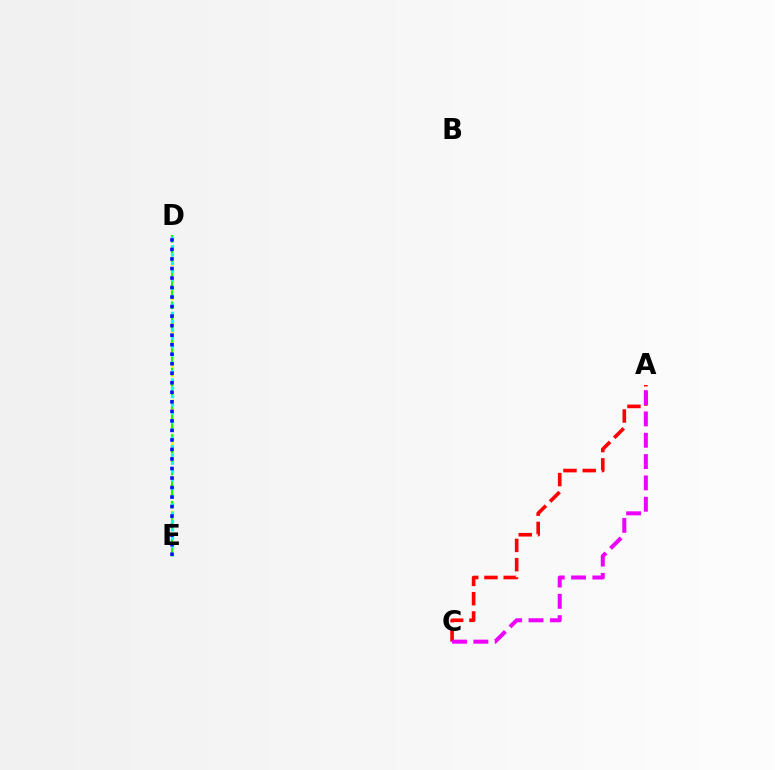{('A', 'C'): [{'color': '#ff0000', 'line_style': 'dashed', 'thickness': 2.62}, {'color': '#ee00ff', 'line_style': 'dashed', 'thickness': 2.9}], ('D', 'E'): [{'color': '#fcf500', 'line_style': 'dotted', 'thickness': 2.32}, {'color': '#08ff00', 'line_style': 'dashed', 'thickness': 1.5}, {'color': '#00fff6', 'line_style': 'dotted', 'thickness': 2.26}, {'color': '#0010ff', 'line_style': 'dotted', 'thickness': 2.59}]}